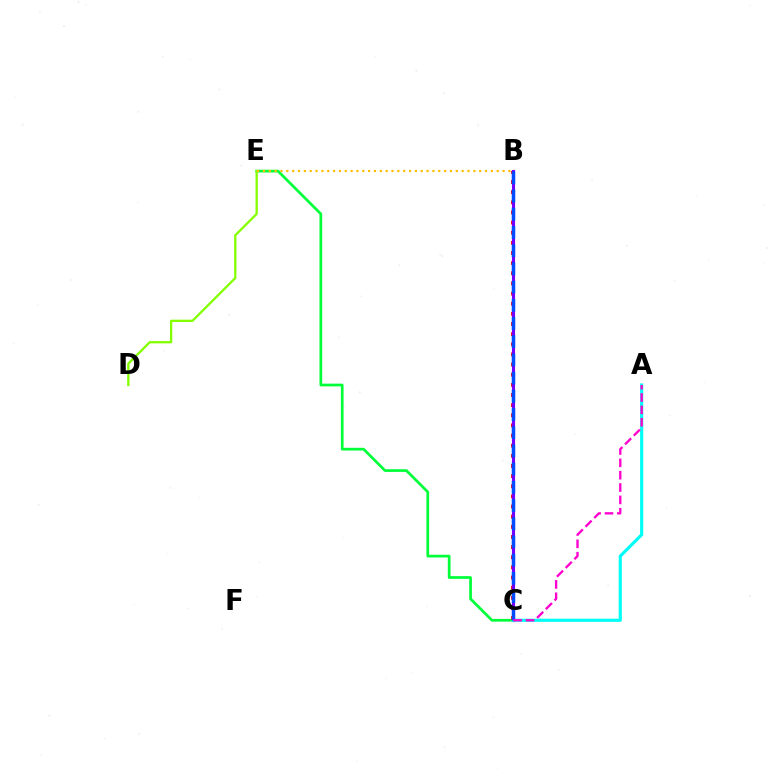{('C', 'E'): [{'color': '#00ff39', 'line_style': 'solid', 'thickness': 1.95}], ('B', 'C'): [{'color': '#ff0000', 'line_style': 'dotted', 'thickness': 2.76}, {'color': '#7200ff', 'line_style': 'solid', 'thickness': 2.23}, {'color': '#004bff', 'line_style': 'dashed', 'thickness': 2.47}], ('A', 'C'): [{'color': '#00fff6', 'line_style': 'solid', 'thickness': 2.27}, {'color': '#ff00cf', 'line_style': 'dashed', 'thickness': 1.68}], ('D', 'E'): [{'color': '#84ff00', 'line_style': 'solid', 'thickness': 1.66}], ('B', 'E'): [{'color': '#ffbd00', 'line_style': 'dotted', 'thickness': 1.59}]}